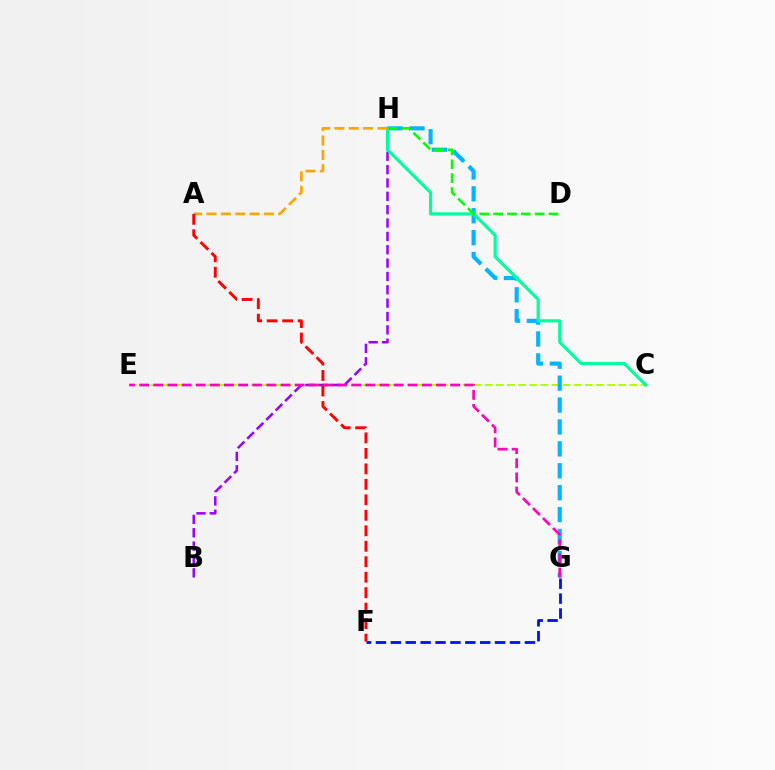{('C', 'E'): [{'color': '#b3ff00', 'line_style': 'dashed', 'thickness': 1.51}], ('B', 'H'): [{'color': '#9b00ff', 'line_style': 'dashed', 'thickness': 1.81}], ('F', 'G'): [{'color': '#0010ff', 'line_style': 'dashed', 'thickness': 2.02}], ('G', 'H'): [{'color': '#00b5ff', 'line_style': 'dashed', 'thickness': 2.98}], ('C', 'H'): [{'color': '#00ff9d', 'line_style': 'solid', 'thickness': 2.28}], ('A', 'H'): [{'color': '#ffa500', 'line_style': 'dashed', 'thickness': 1.95}], ('D', 'H'): [{'color': '#08ff00', 'line_style': 'dashed', 'thickness': 1.88}], ('E', 'G'): [{'color': '#ff00bd', 'line_style': 'dashed', 'thickness': 1.92}], ('A', 'F'): [{'color': '#ff0000', 'line_style': 'dashed', 'thickness': 2.1}]}